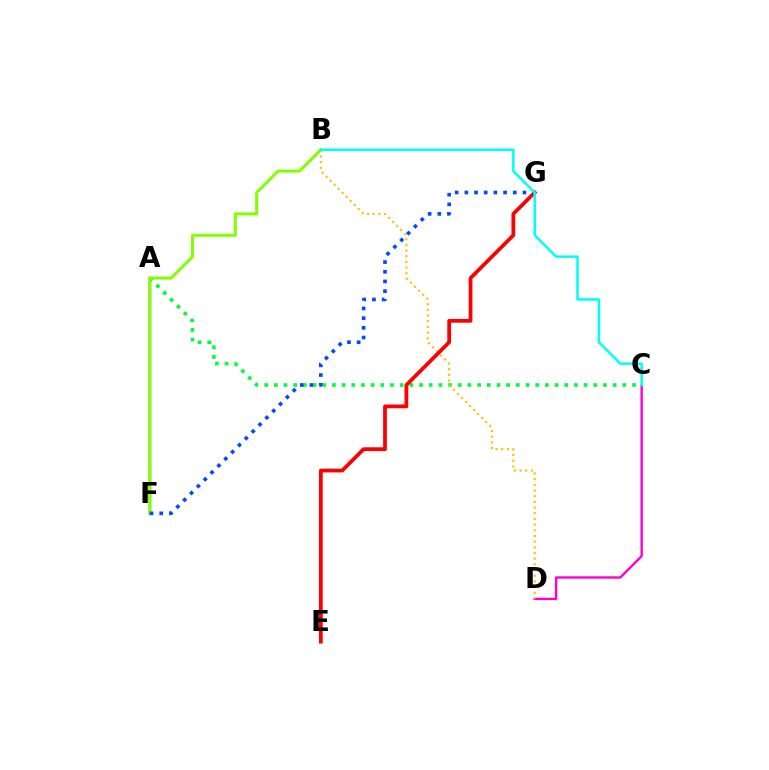{('C', 'D'): [{'color': '#ff00cf', 'line_style': 'solid', 'thickness': 1.71}], ('A', 'C'): [{'color': '#00ff39', 'line_style': 'dotted', 'thickness': 2.63}], ('A', 'F'): [{'color': '#7200ff', 'line_style': 'solid', 'thickness': 1.67}], ('B', 'D'): [{'color': '#ffbd00', 'line_style': 'dotted', 'thickness': 1.54}], ('B', 'F'): [{'color': '#84ff00', 'line_style': 'solid', 'thickness': 2.19}], ('E', 'G'): [{'color': '#ff0000', 'line_style': 'solid', 'thickness': 2.71}], ('F', 'G'): [{'color': '#004bff', 'line_style': 'dotted', 'thickness': 2.63}], ('B', 'C'): [{'color': '#00fff6', 'line_style': 'solid', 'thickness': 1.8}]}